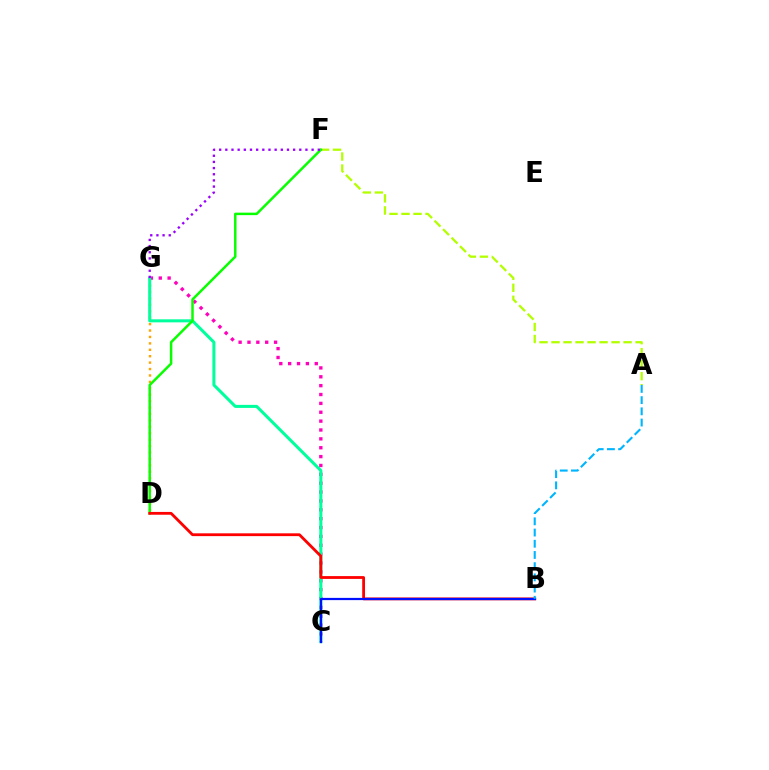{('A', 'F'): [{'color': '#b3ff00', 'line_style': 'dashed', 'thickness': 1.63}], ('D', 'G'): [{'color': '#ffa500', 'line_style': 'dotted', 'thickness': 1.74}], ('C', 'G'): [{'color': '#ff00bd', 'line_style': 'dotted', 'thickness': 2.41}, {'color': '#00ff9d', 'line_style': 'solid', 'thickness': 2.18}], ('D', 'F'): [{'color': '#08ff00', 'line_style': 'solid', 'thickness': 1.79}], ('B', 'D'): [{'color': '#ff0000', 'line_style': 'solid', 'thickness': 2.02}], ('B', 'C'): [{'color': '#0010ff', 'line_style': 'solid', 'thickness': 1.6}], ('F', 'G'): [{'color': '#9b00ff', 'line_style': 'dotted', 'thickness': 1.67}], ('A', 'B'): [{'color': '#00b5ff', 'line_style': 'dashed', 'thickness': 1.52}]}